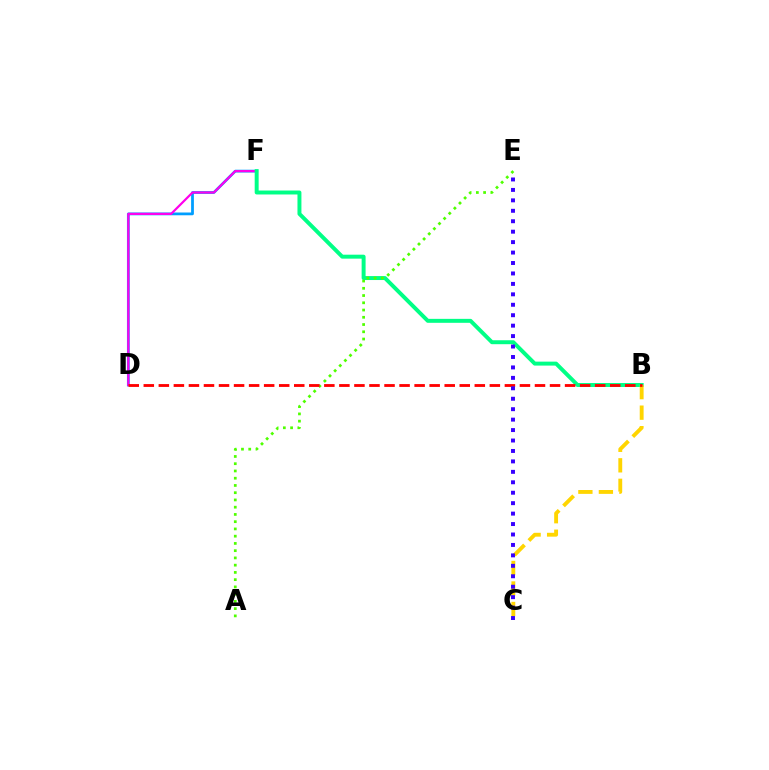{('D', 'F'): [{'color': '#009eff', 'line_style': 'solid', 'thickness': 2.0}, {'color': '#ff00ed', 'line_style': 'solid', 'thickness': 1.58}], ('B', 'F'): [{'color': '#00ff86', 'line_style': 'solid', 'thickness': 2.85}], ('B', 'C'): [{'color': '#ffd500', 'line_style': 'dashed', 'thickness': 2.79}], ('A', 'E'): [{'color': '#4fff00', 'line_style': 'dotted', 'thickness': 1.97}], ('B', 'D'): [{'color': '#ff0000', 'line_style': 'dashed', 'thickness': 2.04}], ('C', 'E'): [{'color': '#3700ff', 'line_style': 'dotted', 'thickness': 2.84}]}